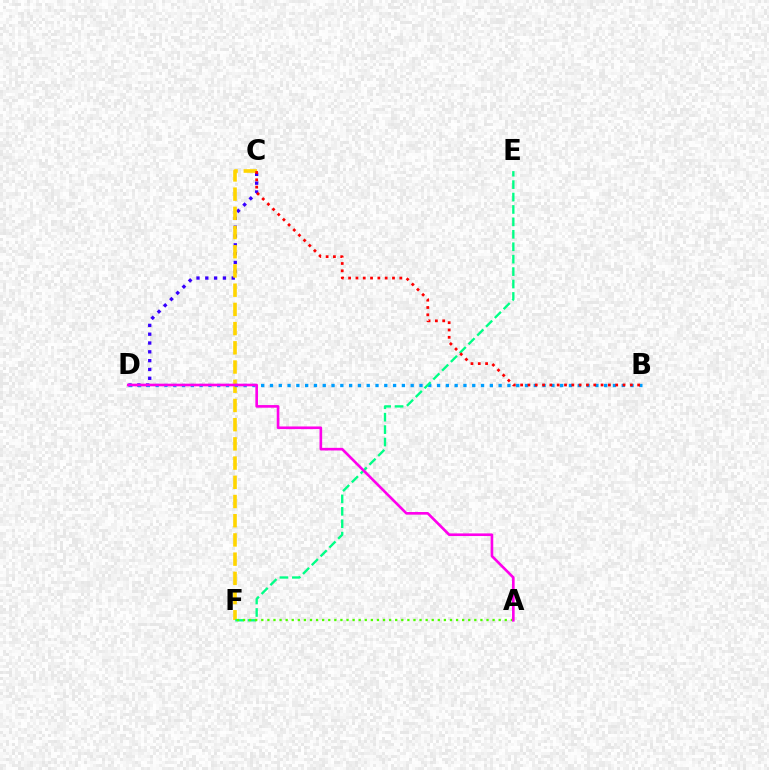{('C', 'D'): [{'color': '#3700ff', 'line_style': 'dotted', 'thickness': 2.4}], ('C', 'F'): [{'color': '#ffd500', 'line_style': 'dashed', 'thickness': 2.61}], ('B', 'D'): [{'color': '#009eff', 'line_style': 'dotted', 'thickness': 2.39}], ('E', 'F'): [{'color': '#00ff86', 'line_style': 'dashed', 'thickness': 1.69}], ('B', 'C'): [{'color': '#ff0000', 'line_style': 'dotted', 'thickness': 1.99}], ('A', 'F'): [{'color': '#4fff00', 'line_style': 'dotted', 'thickness': 1.65}], ('A', 'D'): [{'color': '#ff00ed', 'line_style': 'solid', 'thickness': 1.9}]}